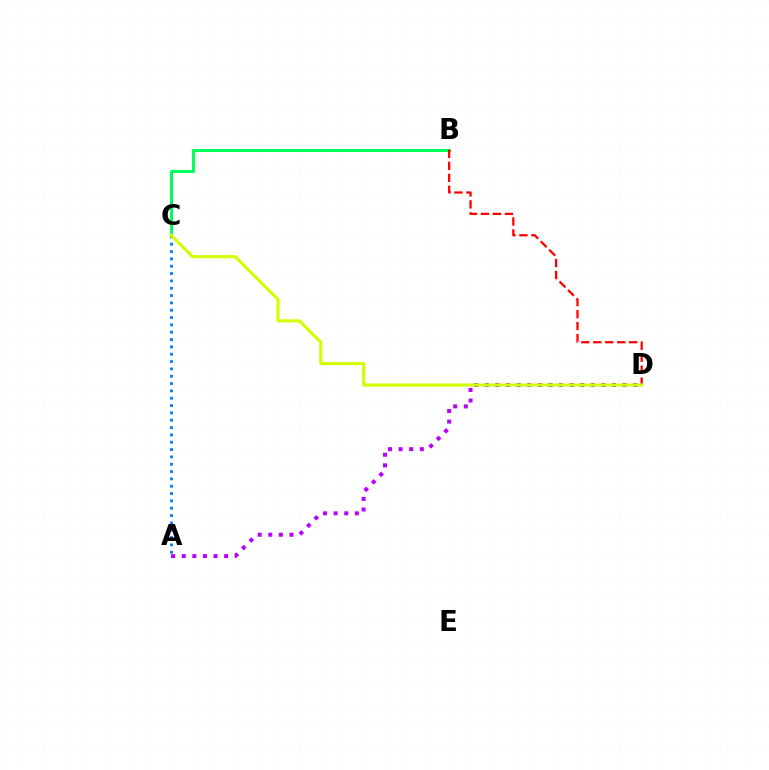{('B', 'C'): [{'color': '#00ff5c', 'line_style': 'solid', 'thickness': 2.16}], ('A', 'D'): [{'color': '#b900ff', 'line_style': 'dotted', 'thickness': 2.88}], ('B', 'D'): [{'color': '#ff0000', 'line_style': 'dashed', 'thickness': 1.63}], ('A', 'C'): [{'color': '#0074ff', 'line_style': 'dotted', 'thickness': 1.99}], ('C', 'D'): [{'color': '#d1ff00', 'line_style': 'solid', 'thickness': 2.23}]}